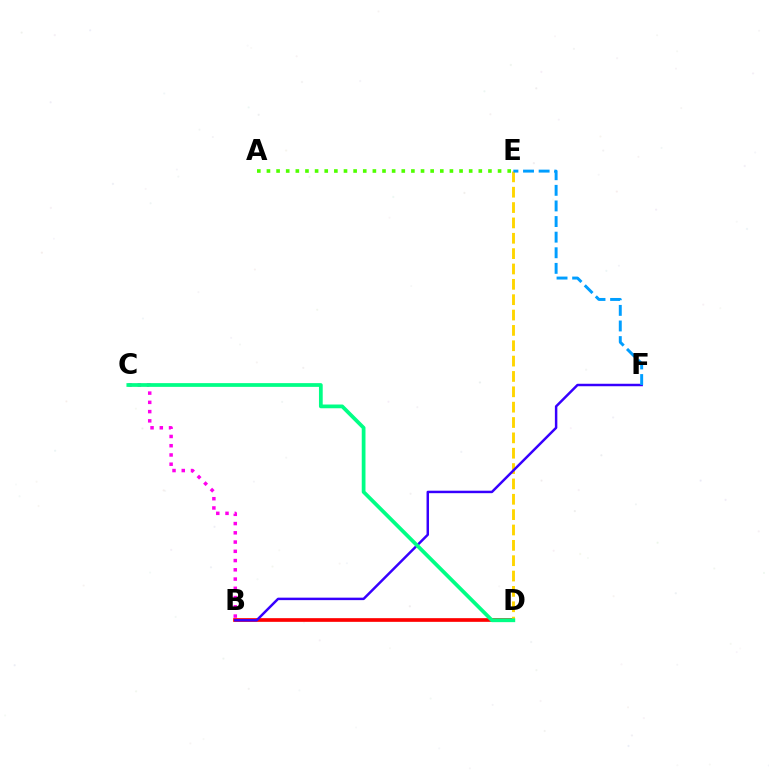{('A', 'E'): [{'color': '#4fff00', 'line_style': 'dotted', 'thickness': 2.62}], ('B', 'D'): [{'color': '#ff0000', 'line_style': 'solid', 'thickness': 2.65}], ('D', 'E'): [{'color': '#ffd500', 'line_style': 'dashed', 'thickness': 2.09}], ('B', 'F'): [{'color': '#3700ff', 'line_style': 'solid', 'thickness': 1.78}], ('B', 'C'): [{'color': '#ff00ed', 'line_style': 'dotted', 'thickness': 2.51}], ('E', 'F'): [{'color': '#009eff', 'line_style': 'dashed', 'thickness': 2.12}], ('C', 'D'): [{'color': '#00ff86', 'line_style': 'solid', 'thickness': 2.7}]}